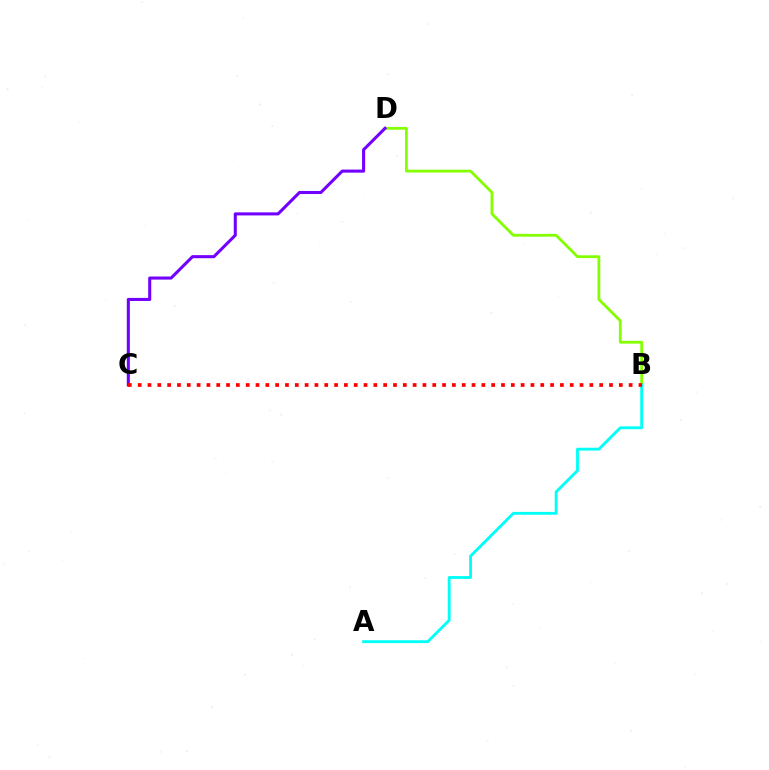{('B', 'D'): [{'color': '#84ff00', 'line_style': 'solid', 'thickness': 2.01}], ('C', 'D'): [{'color': '#7200ff', 'line_style': 'solid', 'thickness': 2.2}], ('A', 'B'): [{'color': '#00fff6', 'line_style': 'solid', 'thickness': 2.05}], ('B', 'C'): [{'color': '#ff0000', 'line_style': 'dotted', 'thickness': 2.67}]}